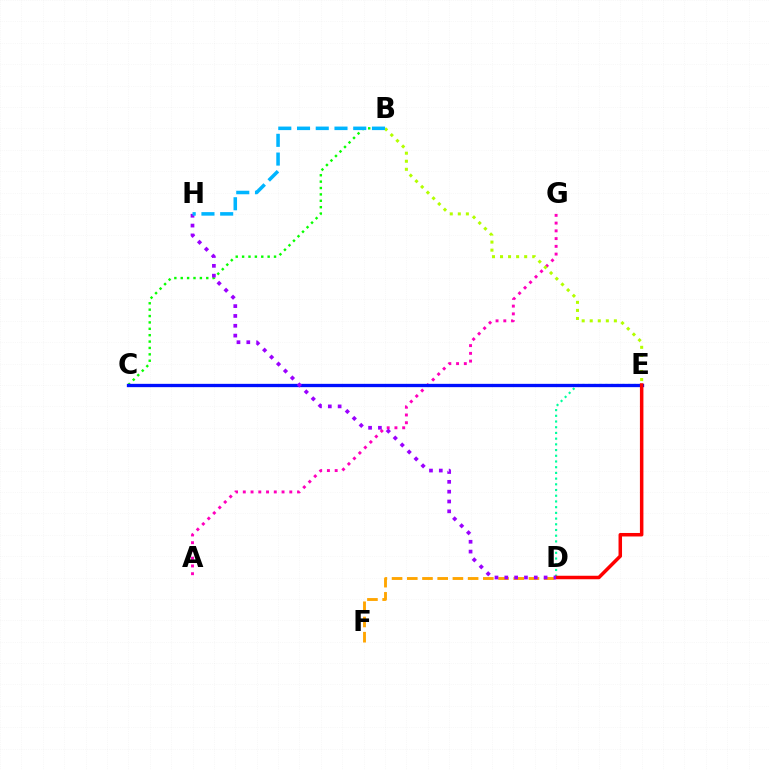{('A', 'G'): [{'color': '#ff00bd', 'line_style': 'dotted', 'thickness': 2.11}], ('D', 'F'): [{'color': '#ffa500', 'line_style': 'dashed', 'thickness': 2.07}], ('B', 'C'): [{'color': '#08ff00', 'line_style': 'dotted', 'thickness': 1.73}], ('D', 'E'): [{'color': '#00ff9d', 'line_style': 'dotted', 'thickness': 1.55}, {'color': '#ff0000', 'line_style': 'solid', 'thickness': 2.52}], ('C', 'E'): [{'color': '#0010ff', 'line_style': 'solid', 'thickness': 2.38}], ('D', 'H'): [{'color': '#9b00ff', 'line_style': 'dotted', 'thickness': 2.67}], ('B', 'E'): [{'color': '#b3ff00', 'line_style': 'dotted', 'thickness': 2.19}], ('B', 'H'): [{'color': '#00b5ff', 'line_style': 'dashed', 'thickness': 2.54}]}